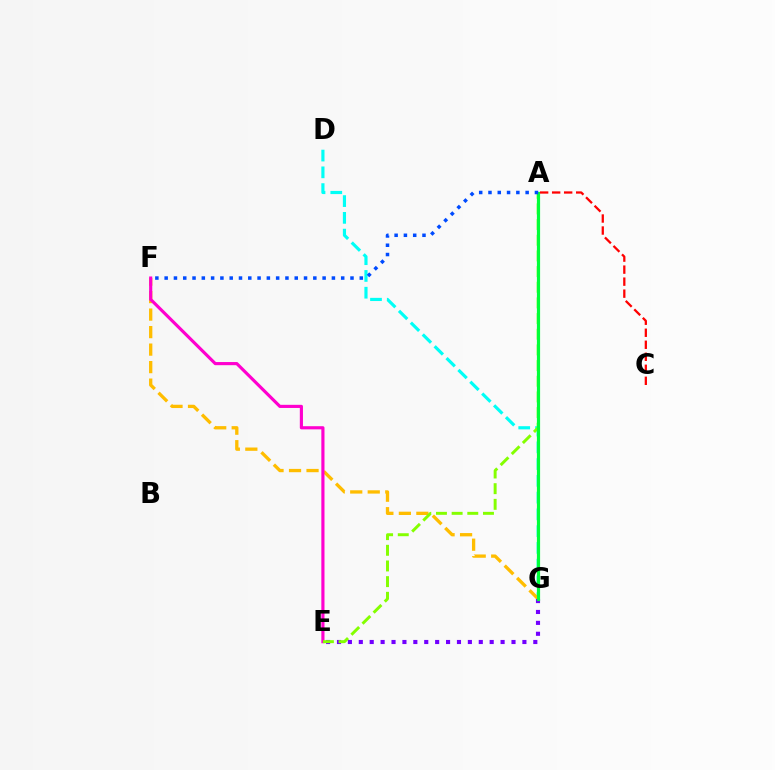{('D', 'G'): [{'color': '#00fff6', 'line_style': 'dashed', 'thickness': 2.28}], ('F', 'G'): [{'color': '#ffbd00', 'line_style': 'dashed', 'thickness': 2.38}], ('E', 'G'): [{'color': '#7200ff', 'line_style': 'dotted', 'thickness': 2.96}], ('E', 'F'): [{'color': '#ff00cf', 'line_style': 'solid', 'thickness': 2.27}], ('A', 'E'): [{'color': '#84ff00', 'line_style': 'dashed', 'thickness': 2.13}], ('A', 'G'): [{'color': '#00ff39', 'line_style': 'solid', 'thickness': 2.3}], ('A', 'C'): [{'color': '#ff0000', 'line_style': 'dashed', 'thickness': 1.63}], ('A', 'F'): [{'color': '#004bff', 'line_style': 'dotted', 'thickness': 2.52}]}